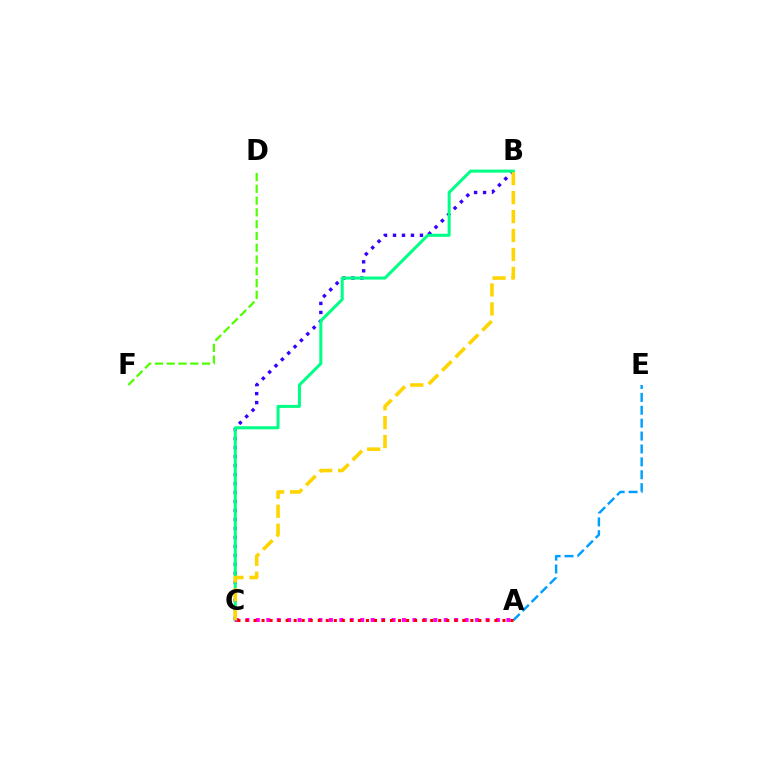{('B', 'C'): [{'color': '#3700ff', 'line_style': 'dotted', 'thickness': 2.44}, {'color': '#00ff86', 'line_style': 'solid', 'thickness': 2.18}, {'color': '#ffd500', 'line_style': 'dashed', 'thickness': 2.57}], ('A', 'E'): [{'color': '#009eff', 'line_style': 'dashed', 'thickness': 1.75}], ('D', 'F'): [{'color': '#4fff00', 'line_style': 'dashed', 'thickness': 1.6}], ('A', 'C'): [{'color': '#ff00ed', 'line_style': 'dotted', 'thickness': 2.84}, {'color': '#ff0000', 'line_style': 'dotted', 'thickness': 2.18}]}